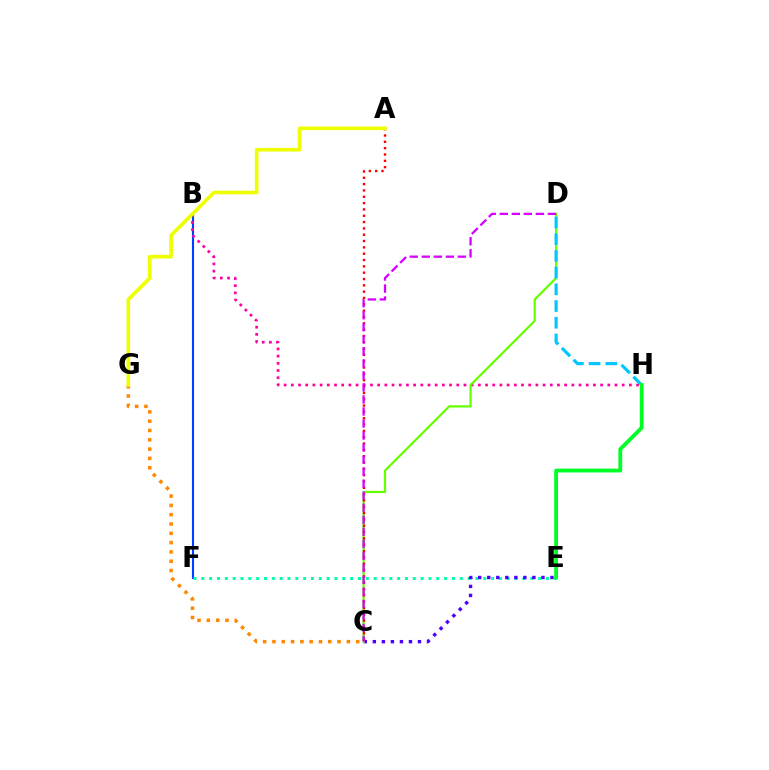{('B', 'F'): [{'color': '#003fff', 'line_style': 'solid', 'thickness': 1.52}], ('C', 'G'): [{'color': '#ff8800', 'line_style': 'dotted', 'thickness': 2.53}], ('E', 'F'): [{'color': '#00ffaf', 'line_style': 'dotted', 'thickness': 2.13}], ('C', 'E'): [{'color': '#4f00ff', 'line_style': 'dotted', 'thickness': 2.45}], ('B', 'H'): [{'color': '#ff00a0', 'line_style': 'dotted', 'thickness': 1.95}], ('C', 'D'): [{'color': '#66ff00', 'line_style': 'solid', 'thickness': 1.61}, {'color': '#d600ff', 'line_style': 'dashed', 'thickness': 1.63}], ('A', 'C'): [{'color': '#ff0000', 'line_style': 'dotted', 'thickness': 1.72}], ('A', 'G'): [{'color': '#eeff00', 'line_style': 'solid', 'thickness': 2.62}], ('D', 'H'): [{'color': '#00c7ff', 'line_style': 'dashed', 'thickness': 2.27}], ('E', 'H'): [{'color': '#00ff27', 'line_style': 'solid', 'thickness': 2.75}]}